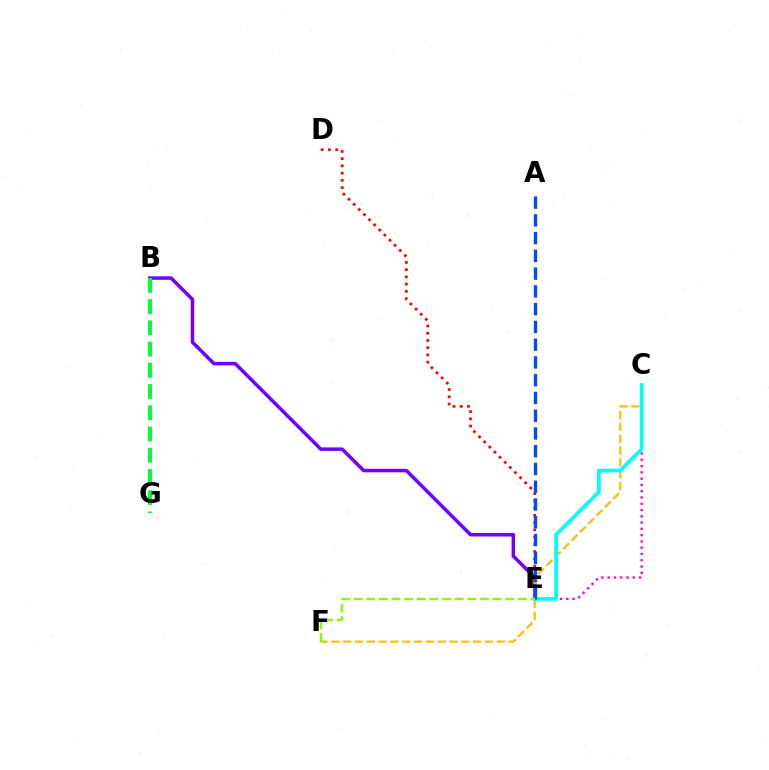{('B', 'E'): [{'color': '#7200ff', 'line_style': 'solid', 'thickness': 2.53}], ('B', 'G'): [{'color': '#00ff39', 'line_style': 'dashed', 'thickness': 2.88}], ('C', 'F'): [{'color': '#ffbd00', 'line_style': 'dashed', 'thickness': 1.6}], ('D', 'E'): [{'color': '#ff0000', 'line_style': 'dotted', 'thickness': 1.97}], ('C', 'E'): [{'color': '#ff00cf', 'line_style': 'dotted', 'thickness': 1.71}, {'color': '#00fff6', 'line_style': 'solid', 'thickness': 2.69}], ('A', 'E'): [{'color': '#004bff', 'line_style': 'dashed', 'thickness': 2.41}], ('E', 'F'): [{'color': '#84ff00', 'line_style': 'dashed', 'thickness': 1.72}]}